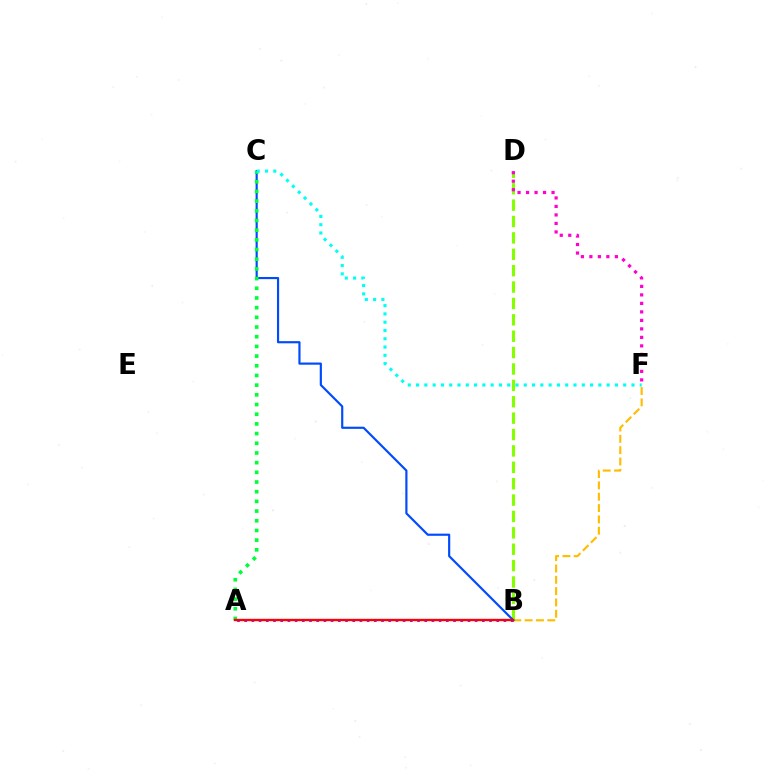{('A', 'B'): [{'color': '#7200ff', 'line_style': 'dotted', 'thickness': 1.96}, {'color': '#ff0000', 'line_style': 'solid', 'thickness': 1.68}], ('B', 'D'): [{'color': '#84ff00', 'line_style': 'dashed', 'thickness': 2.23}], ('B', 'F'): [{'color': '#ffbd00', 'line_style': 'dashed', 'thickness': 1.54}], ('D', 'F'): [{'color': '#ff00cf', 'line_style': 'dotted', 'thickness': 2.31}], ('B', 'C'): [{'color': '#004bff', 'line_style': 'solid', 'thickness': 1.56}], ('A', 'C'): [{'color': '#00ff39', 'line_style': 'dotted', 'thickness': 2.63}], ('C', 'F'): [{'color': '#00fff6', 'line_style': 'dotted', 'thickness': 2.25}]}